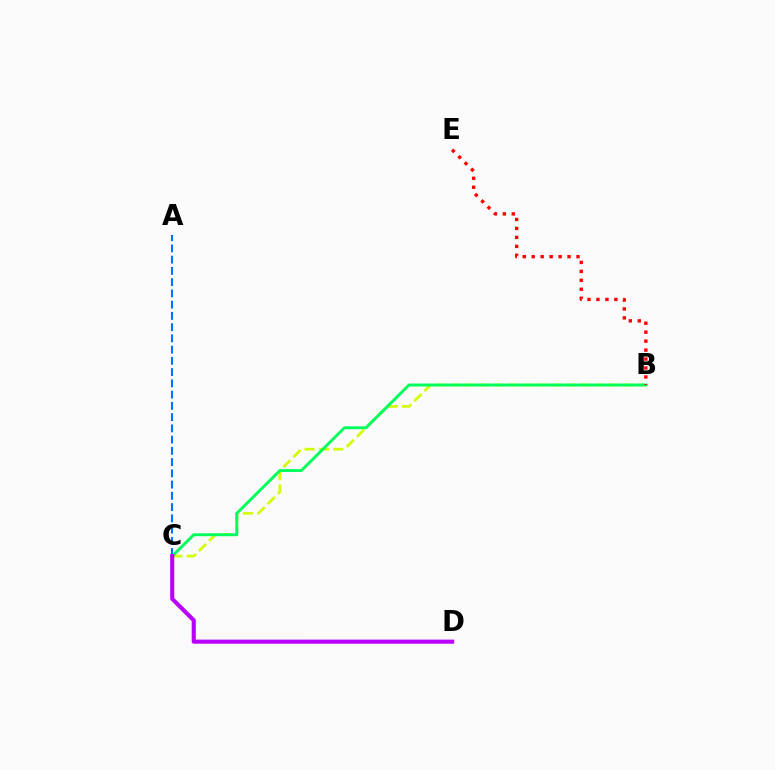{('A', 'C'): [{'color': '#0074ff', 'line_style': 'dashed', 'thickness': 1.53}], ('B', 'C'): [{'color': '#d1ff00', 'line_style': 'dashed', 'thickness': 1.96}, {'color': '#00ff5c', 'line_style': 'solid', 'thickness': 2.1}], ('B', 'E'): [{'color': '#ff0000', 'line_style': 'dotted', 'thickness': 2.43}], ('C', 'D'): [{'color': '#b900ff', 'line_style': 'solid', 'thickness': 2.95}]}